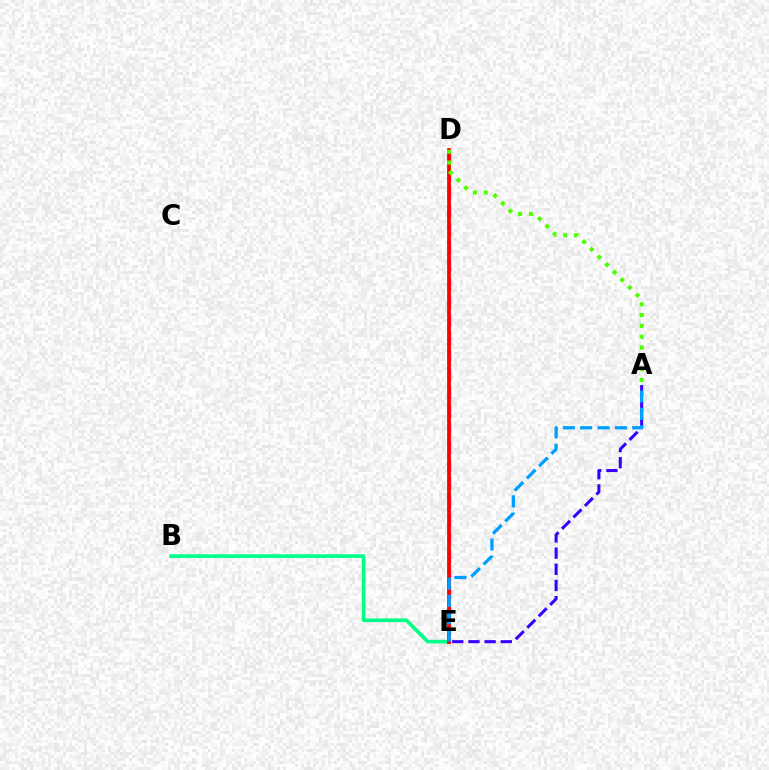{('D', 'E'): [{'color': '#ff00ed', 'line_style': 'dashed', 'thickness': 2.47}, {'color': '#ffd500', 'line_style': 'dotted', 'thickness': 1.89}, {'color': '#ff0000', 'line_style': 'solid', 'thickness': 2.7}], ('B', 'E'): [{'color': '#00ff86', 'line_style': 'solid', 'thickness': 2.62}], ('A', 'D'): [{'color': '#4fff00', 'line_style': 'dotted', 'thickness': 2.93}], ('A', 'E'): [{'color': '#3700ff', 'line_style': 'dashed', 'thickness': 2.2}, {'color': '#009eff', 'line_style': 'dashed', 'thickness': 2.36}]}